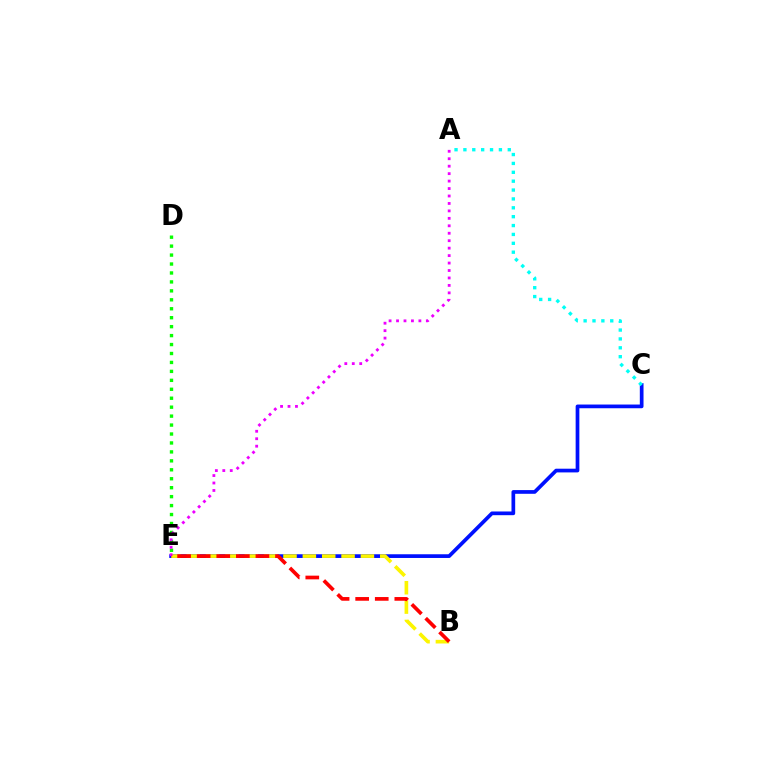{('D', 'E'): [{'color': '#08ff00', 'line_style': 'dotted', 'thickness': 2.43}], ('C', 'E'): [{'color': '#0010ff', 'line_style': 'solid', 'thickness': 2.67}], ('B', 'E'): [{'color': '#fcf500', 'line_style': 'dashed', 'thickness': 2.63}, {'color': '#ff0000', 'line_style': 'dashed', 'thickness': 2.66}], ('A', 'C'): [{'color': '#00fff6', 'line_style': 'dotted', 'thickness': 2.41}], ('A', 'E'): [{'color': '#ee00ff', 'line_style': 'dotted', 'thickness': 2.02}]}